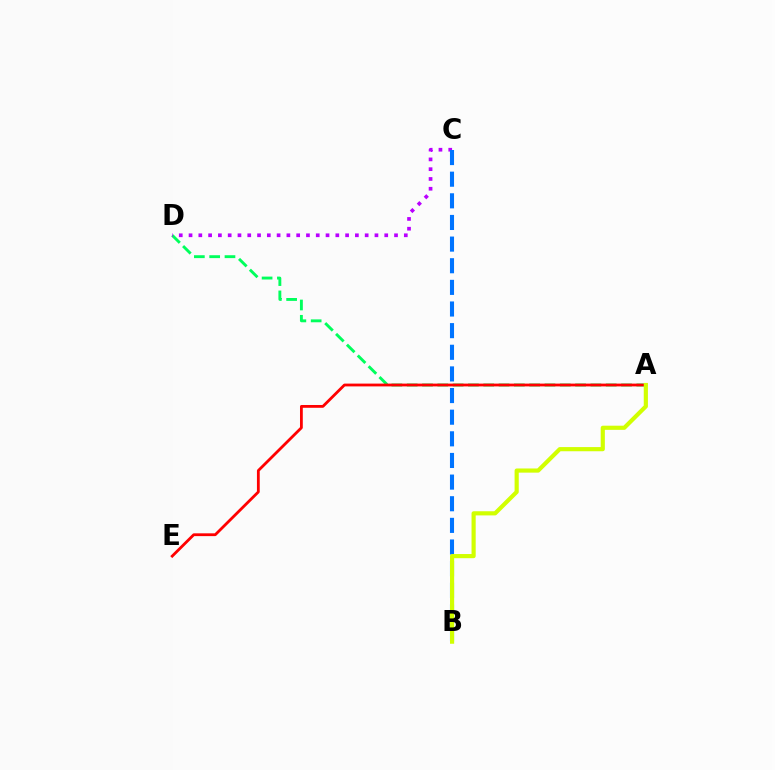{('A', 'D'): [{'color': '#00ff5c', 'line_style': 'dashed', 'thickness': 2.08}], ('C', 'D'): [{'color': '#b900ff', 'line_style': 'dotted', 'thickness': 2.66}], ('B', 'C'): [{'color': '#0074ff', 'line_style': 'dashed', 'thickness': 2.94}], ('A', 'E'): [{'color': '#ff0000', 'line_style': 'solid', 'thickness': 2.01}], ('A', 'B'): [{'color': '#d1ff00', 'line_style': 'solid', 'thickness': 2.99}]}